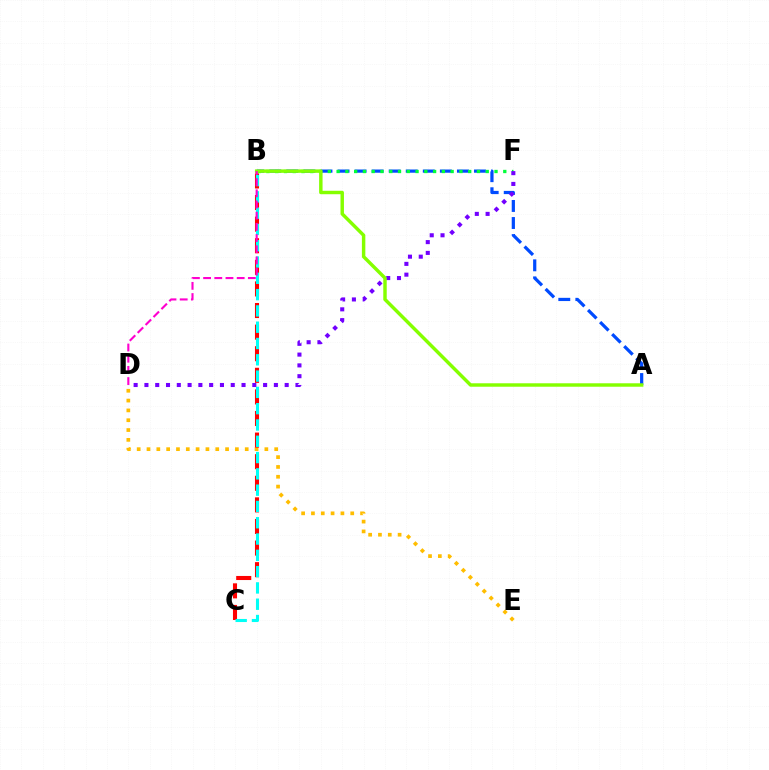{('D', 'E'): [{'color': '#ffbd00', 'line_style': 'dotted', 'thickness': 2.67}], ('A', 'B'): [{'color': '#004bff', 'line_style': 'dashed', 'thickness': 2.32}, {'color': '#84ff00', 'line_style': 'solid', 'thickness': 2.48}], ('B', 'C'): [{'color': '#ff0000', 'line_style': 'dashed', 'thickness': 2.93}, {'color': '#00fff6', 'line_style': 'dashed', 'thickness': 2.21}], ('B', 'F'): [{'color': '#00ff39', 'line_style': 'dotted', 'thickness': 2.38}], ('D', 'F'): [{'color': '#7200ff', 'line_style': 'dotted', 'thickness': 2.93}], ('B', 'D'): [{'color': '#ff00cf', 'line_style': 'dashed', 'thickness': 1.52}]}